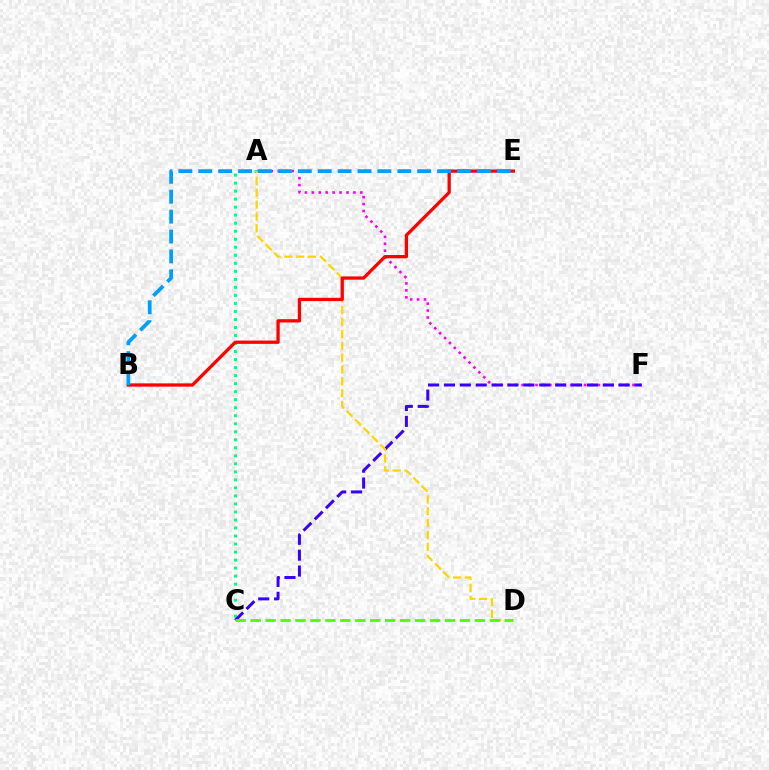{('A', 'F'): [{'color': '#ff00ed', 'line_style': 'dotted', 'thickness': 1.88}], ('A', 'C'): [{'color': '#00ff86', 'line_style': 'dotted', 'thickness': 2.18}], ('C', 'F'): [{'color': '#3700ff', 'line_style': 'dashed', 'thickness': 2.16}], ('A', 'D'): [{'color': '#ffd500', 'line_style': 'dashed', 'thickness': 1.61}], ('B', 'E'): [{'color': '#ff0000', 'line_style': 'solid', 'thickness': 2.36}, {'color': '#009eff', 'line_style': 'dashed', 'thickness': 2.7}], ('C', 'D'): [{'color': '#4fff00', 'line_style': 'dashed', 'thickness': 2.03}]}